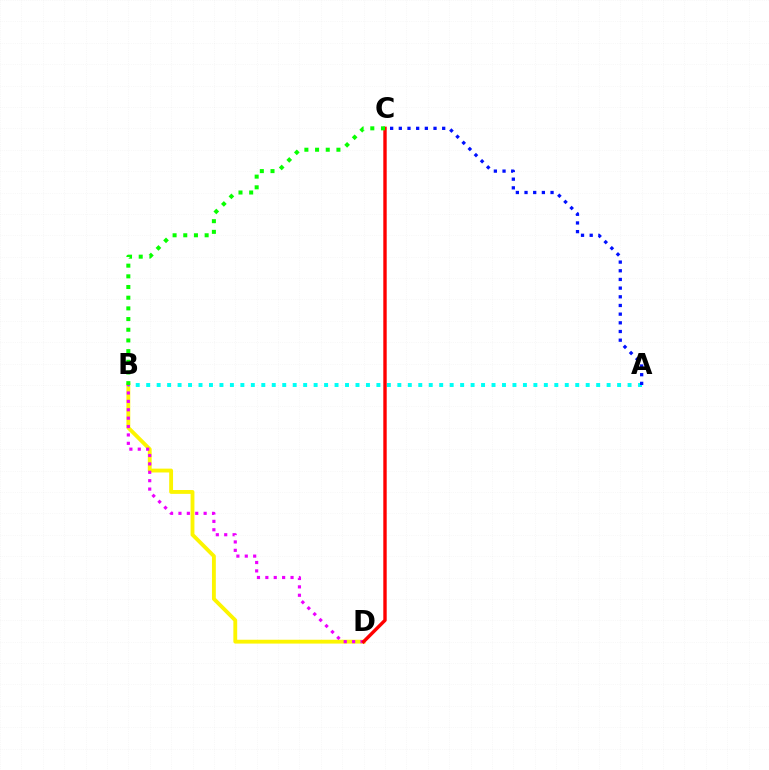{('B', 'D'): [{'color': '#fcf500', 'line_style': 'solid', 'thickness': 2.77}, {'color': '#ee00ff', 'line_style': 'dotted', 'thickness': 2.28}], ('A', 'B'): [{'color': '#00fff6', 'line_style': 'dotted', 'thickness': 2.84}], ('C', 'D'): [{'color': '#ff0000', 'line_style': 'solid', 'thickness': 2.45}], ('B', 'C'): [{'color': '#08ff00', 'line_style': 'dotted', 'thickness': 2.9}], ('A', 'C'): [{'color': '#0010ff', 'line_style': 'dotted', 'thickness': 2.36}]}